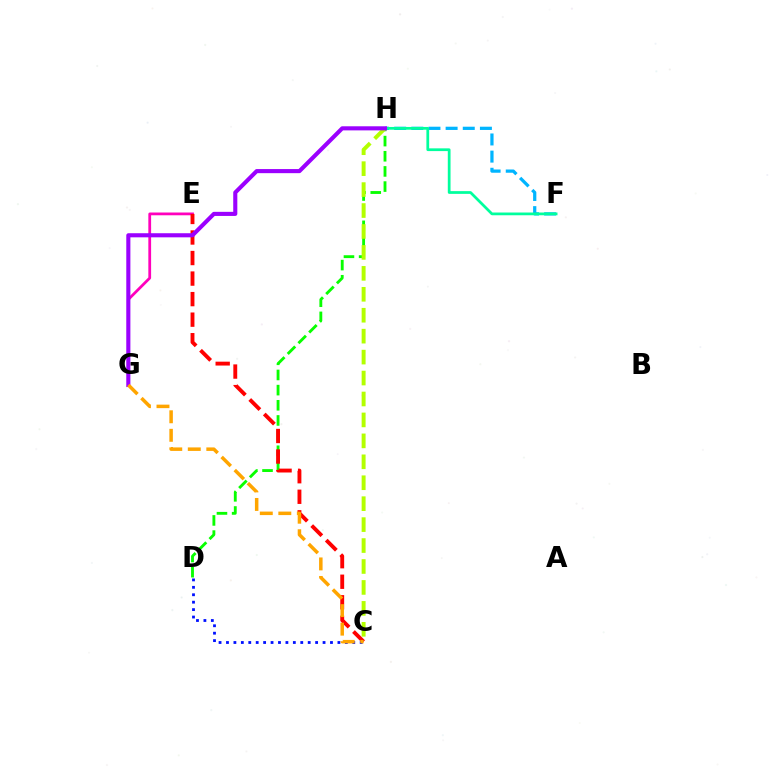{('E', 'G'): [{'color': '#ff00bd', 'line_style': 'solid', 'thickness': 1.99}], ('F', 'H'): [{'color': '#00b5ff', 'line_style': 'dashed', 'thickness': 2.33}, {'color': '#00ff9d', 'line_style': 'solid', 'thickness': 1.98}], ('C', 'D'): [{'color': '#0010ff', 'line_style': 'dotted', 'thickness': 2.02}], ('D', 'H'): [{'color': '#08ff00', 'line_style': 'dashed', 'thickness': 2.06}], ('C', 'E'): [{'color': '#ff0000', 'line_style': 'dashed', 'thickness': 2.79}], ('C', 'H'): [{'color': '#b3ff00', 'line_style': 'dashed', 'thickness': 2.84}], ('G', 'H'): [{'color': '#9b00ff', 'line_style': 'solid', 'thickness': 2.95}], ('C', 'G'): [{'color': '#ffa500', 'line_style': 'dashed', 'thickness': 2.52}]}